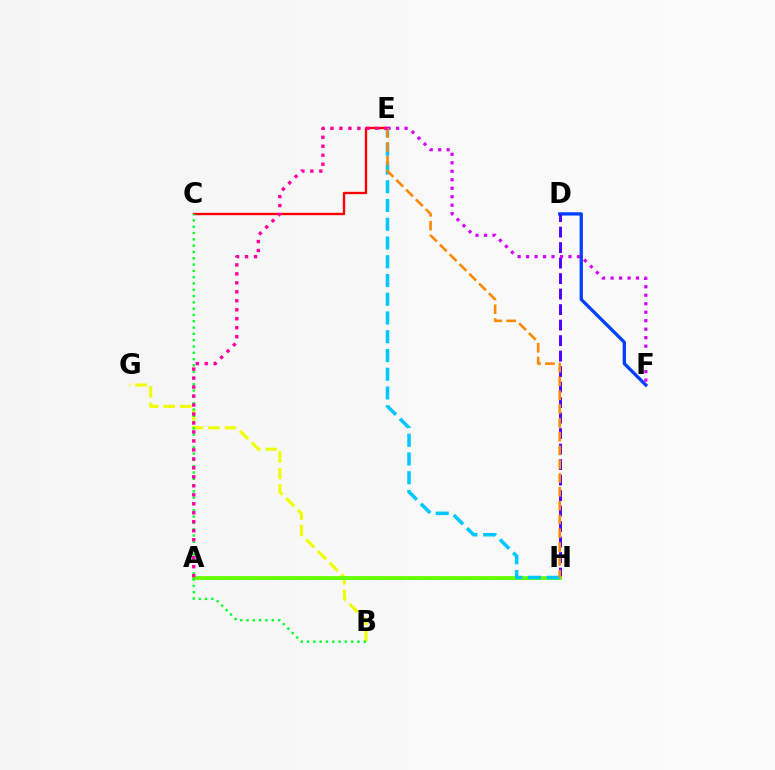{('D', 'F'): [{'color': '#003fff', 'line_style': 'solid', 'thickness': 2.37}], ('C', 'E'): [{'color': '#ff0000', 'line_style': 'solid', 'thickness': 1.69}], ('B', 'G'): [{'color': '#eeff00', 'line_style': 'dashed', 'thickness': 2.24}], ('A', 'H'): [{'color': '#00ffaf', 'line_style': 'dashed', 'thickness': 1.93}, {'color': '#66ff00', 'line_style': 'solid', 'thickness': 2.73}], ('D', 'H'): [{'color': '#4f00ff', 'line_style': 'dashed', 'thickness': 2.11}], ('E', 'F'): [{'color': '#d600ff', 'line_style': 'dotted', 'thickness': 2.31}], ('E', 'H'): [{'color': '#00c7ff', 'line_style': 'dashed', 'thickness': 2.55}, {'color': '#ff8800', 'line_style': 'dashed', 'thickness': 1.88}], ('B', 'C'): [{'color': '#00ff27', 'line_style': 'dotted', 'thickness': 1.71}], ('A', 'E'): [{'color': '#ff00a0', 'line_style': 'dotted', 'thickness': 2.44}]}